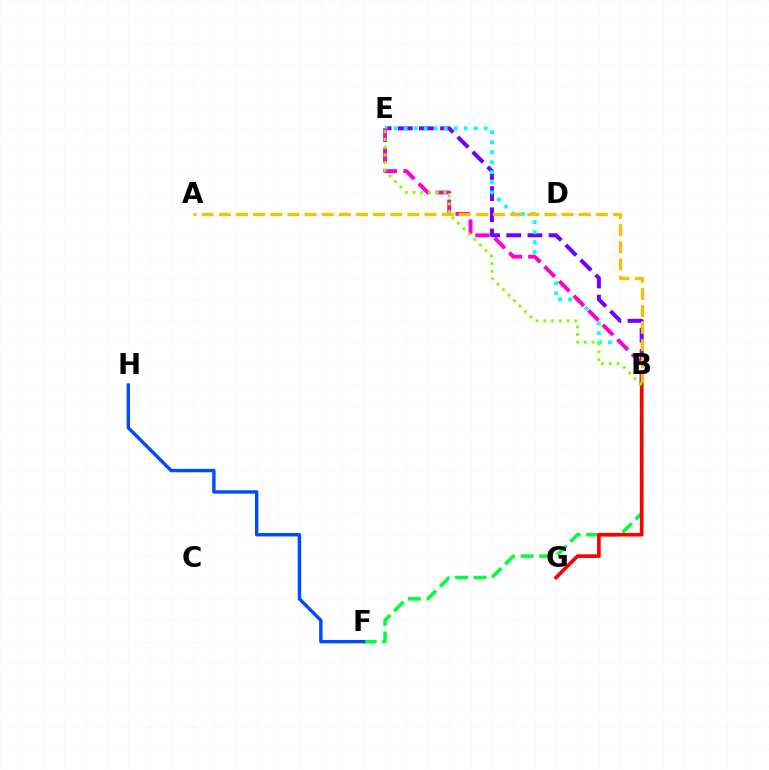{('B', 'E'): [{'color': '#7200ff', 'line_style': 'dashed', 'thickness': 2.87}, {'color': '#00fff6', 'line_style': 'dotted', 'thickness': 2.72}, {'color': '#ff00cf', 'line_style': 'dashed', 'thickness': 2.8}, {'color': '#84ff00', 'line_style': 'dotted', 'thickness': 2.1}], ('B', 'F'): [{'color': '#00ff39', 'line_style': 'dashed', 'thickness': 2.53}], ('F', 'H'): [{'color': '#004bff', 'line_style': 'solid', 'thickness': 2.45}], ('A', 'B'): [{'color': '#ffbd00', 'line_style': 'dashed', 'thickness': 2.33}], ('B', 'G'): [{'color': '#ff0000', 'line_style': 'solid', 'thickness': 2.62}]}